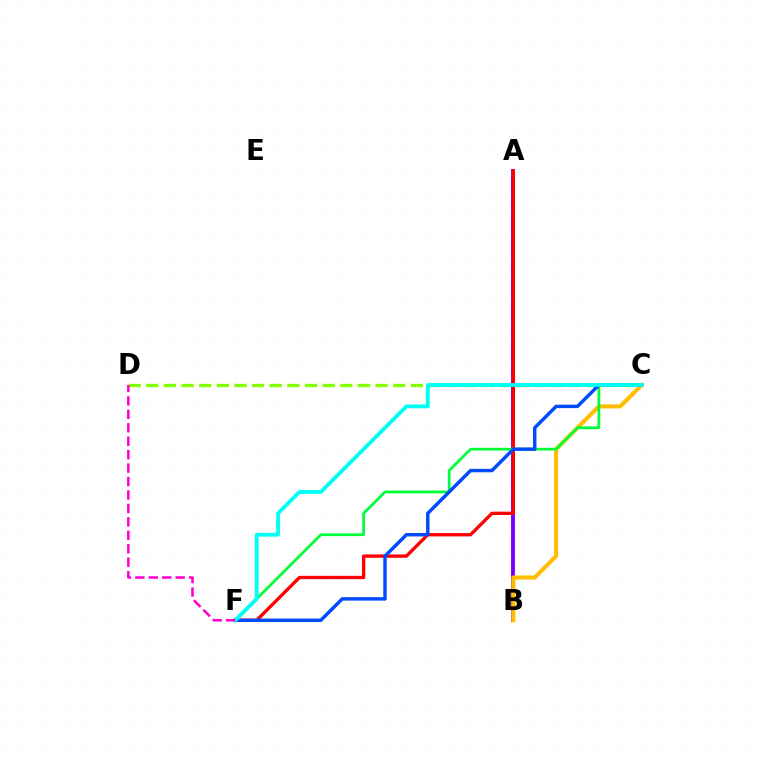{('C', 'D'): [{'color': '#84ff00', 'line_style': 'dashed', 'thickness': 2.4}], ('A', 'B'): [{'color': '#7200ff', 'line_style': 'solid', 'thickness': 2.77}], ('A', 'F'): [{'color': '#ff0000', 'line_style': 'solid', 'thickness': 2.4}], ('B', 'C'): [{'color': '#ffbd00', 'line_style': 'solid', 'thickness': 2.94}], ('C', 'F'): [{'color': '#00ff39', 'line_style': 'solid', 'thickness': 1.97}, {'color': '#004bff', 'line_style': 'solid', 'thickness': 2.48}, {'color': '#00fff6', 'line_style': 'solid', 'thickness': 2.75}], ('D', 'F'): [{'color': '#ff00cf', 'line_style': 'dashed', 'thickness': 1.83}]}